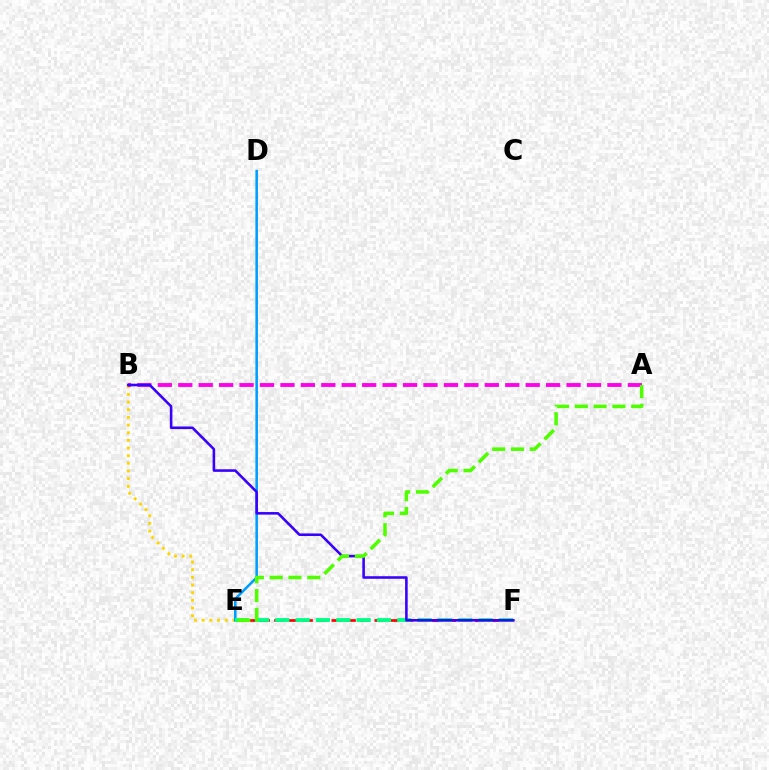{('B', 'E'): [{'color': '#ffd500', 'line_style': 'dotted', 'thickness': 2.08}], ('E', 'F'): [{'color': '#ff0000', 'line_style': 'dashed', 'thickness': 1.95}, {'color': '#00ff86', 'line_style': 'dashed', 'thickness': 2.76}], ('A', 'B'): [{'color': '#ff00ed', 'line_style': 'dashed', 'thickness': 2.78}], ('D', 'E'): [{'color': '#009eff', 'line_style': 'solid', 'thickness': 1.84}], ('B', 'F'): [{'color': '#3700ff', 'line_style': 'solid', 'thickness': 1.85}], ('A', 'E'): [{'color': '#4fff00', 'line_style': 'dashed', 'thickness': 2.55}]}